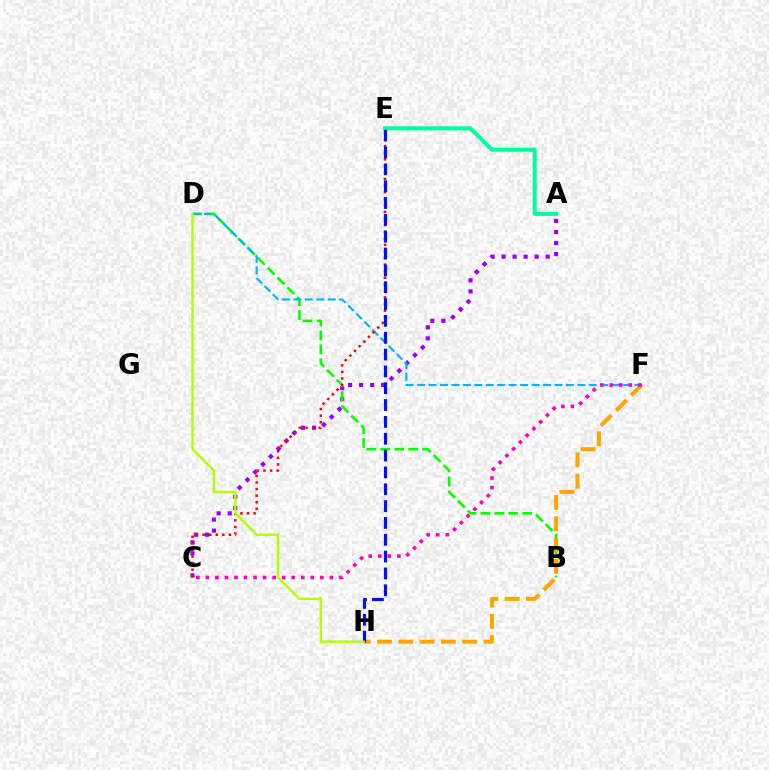{('A', 'C'): [{'color': '#9b00ff', 'line_style': 'dotted', 'thickness': 3.0}], ('A', 'E'): [{'color': '#00ff9d', 'line_style': 'solid', 'thickness': 2.91}], ('B', 'D'): [{'color': '#08ff00', 'line_style': 'dashed', 'thickness': 1.89}], ('F', 'H'): [{'color': '#ffa500', 'line_style': 'dashed', 'thickness': 2.9}], ('D', 'F'): [{'color': '#00b5ff', 'line_style': 'dashed', 'thickness': 1.56}], ('C', 'F'): [{'color': '#ff00bd', 'line_style': 'dotted', 'thickness': 2.59}], ('C', 'E'): [{'color': '#ff0000', 'line_style': 'dotted', 'thickness': 1.79}], ('E', 'H'): [{'color': '#0010ff', 'line_style': 'dashed', 'thickness': 2.29}], ('D', 'H'): [{'color': '#b3ff00', 'line_style': 'solid', 'thickness': 1.74}]}